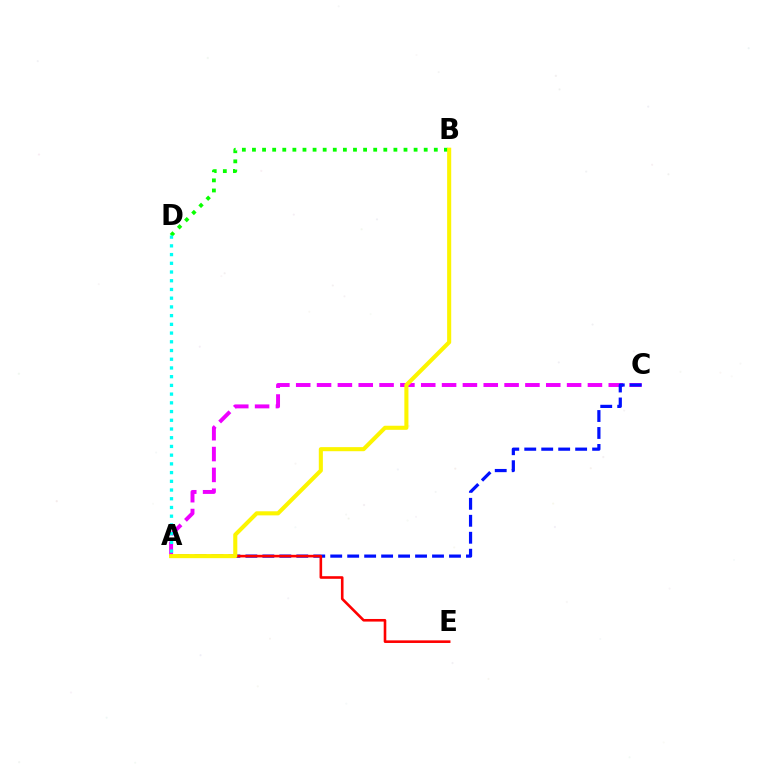{('A', 'C'): [{'color': '#ee00ff', 'line_style': 'dashed', 'thickness': 2.83}, {'color': '#0010ff', 'line_style': 'dashed', 'thickness': 2.3}], ('A', 'E'): [{'color': '#ff0000', 'line_style': 'solid', 'thickness': 1.88}], ('B', 'D'): [{'color': '#08ff00', 'line_style': 'dotted', 'thickness': 2.74}], ('A', 'D'): [{'color': '#00fff6', 'line_style': 'dotted', 'thickness': 2.37}], ('A', 'B'): [{'color': '#fcf500', 'line_style': 'solid', 'thickness': 2.94}]}